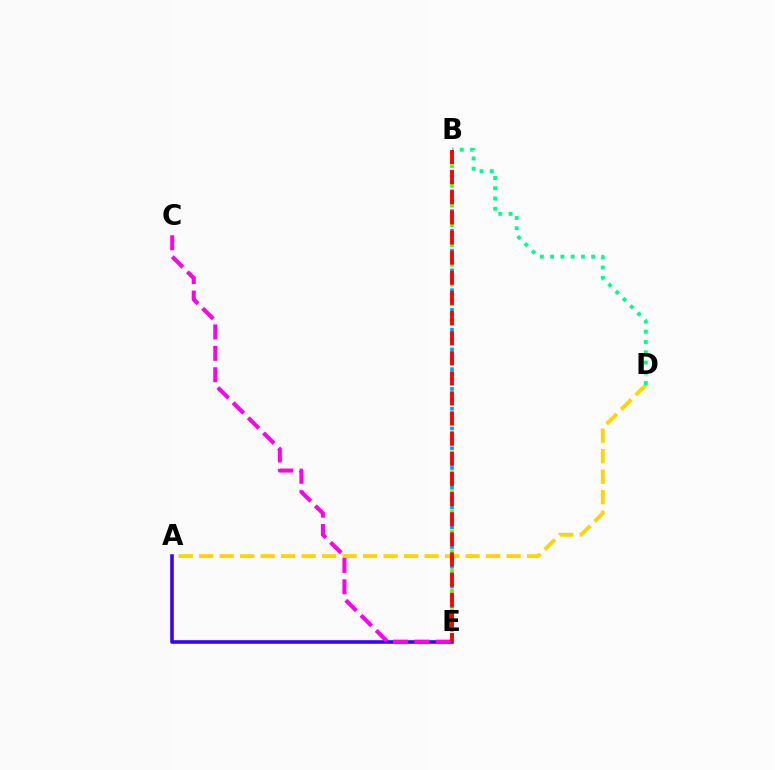{('A', 'D'): [{'color': '#ffd500', 'line_style': 'dashed', 'thickness': 2.78}], ('B', 'E'): [{'color': '#009eff', 'line_style': 'dotted', 'thickness': 2.68}, {'color': '#4fff00', 'line_style': 'dotted', 'thickness': 2.68}, {'color': '#ff0000', 'line_style': 'dashed', 'thickness': 2.73}], ('A', 'E'): [{'color': '#3700ff', 'line_style': 'solid', 'thickness': 2.58}], ('C', 'E'): [{'color': '#ff00ed', 'line_style': 'dashed', 'thickness': 2.91}], ('B', 'D'): [{'color': '#00ff86', 'line_style': 'dotted', 'thickness': 2.79}]}